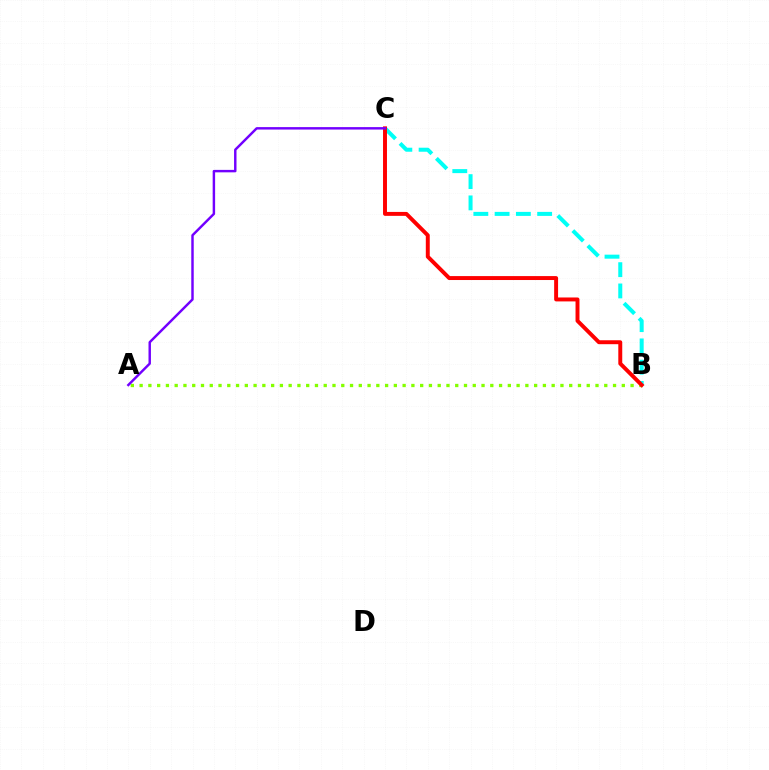{('B', 'C'): [{'color': '#00fff6', 'line_style': 'dashed', 'thickness': 2.89}, {'color': '#ff0000', 'line_style': 'solid', 'thickness': 2.83}], ('A', 'B'): [{'color': '#84ff00', 'line_style': 'dotted', 'thickness': 2.38}], ('A', 'C'): [{'color': '#7200ff', 'line_style': 'solid', 'thickness': 1.76}]}